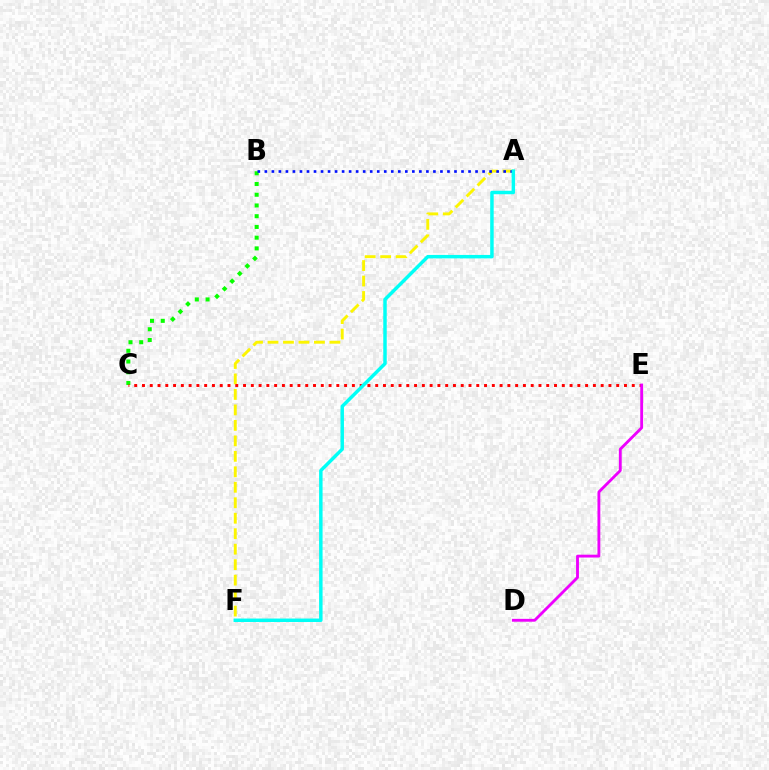{('B', 'C'): [{'color': '#08ff00', 'line_style': 'dotted', 'thickness': 2.92}], ('A', 'F'): [{'color': '#fcf500', 'line_style': 'dashed', 'thickness': 2.1}, {'color': '#00fff6', 'line_style': 'solid', 'thickness': 2.5}], ('A', 'B'): [{'color': '#0010ff', 'line_style': 'dotted', 'thickness': 1.91}], ('C', 'E'): [{'color': '#ff0000', 'line_style': 'dotted', 'thickness': 2.11}], ('D', 'E'): [{'color': '#ee00ff', 'line_style': 'solid', 'thickness': 2.05}]}